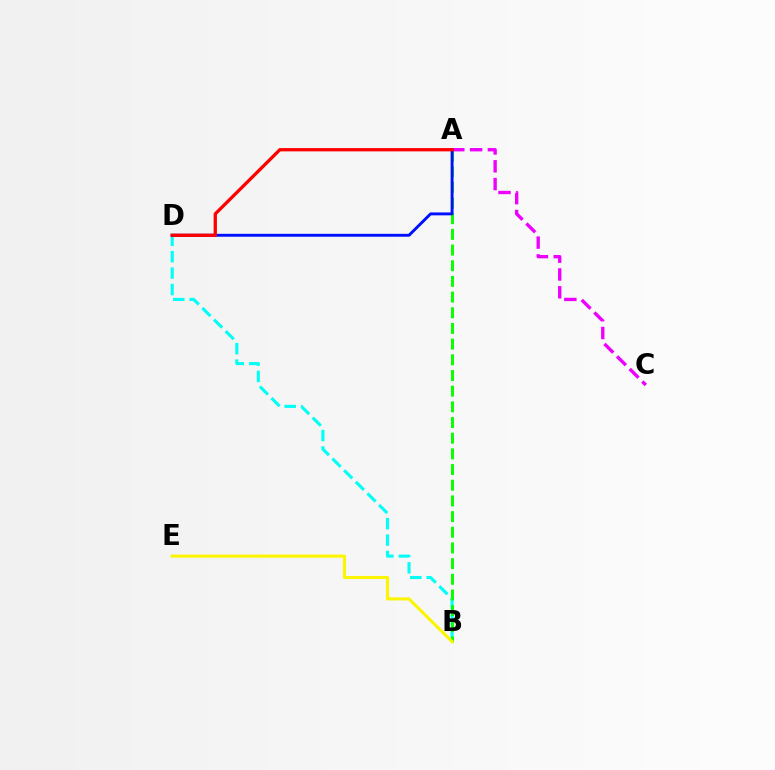{('A', 'C'): [{'color': '#ee00ff', 'line_style': 'dashed', 'thickness': 2.42}], ('B', 'D'): [{'color': '#00fff6', 'line_style': 'dashed', 'thickness': 2.23}], ('A', 'B'): [{'color': '#08ff00', 'line_style': 'dashed', 'thickness': 2.13}], ('A', 'D'): [{'color': '#0010ff', 'line_style': 'solid', 'thickness': 2.09}, {'color': '#ff0000', 'line_style': 'solid', 'thickness': 2.37}], ('B', 'E'): [{'color': '#fcf500', 'line_style': 'solid', 'thickness': 2.21}]}